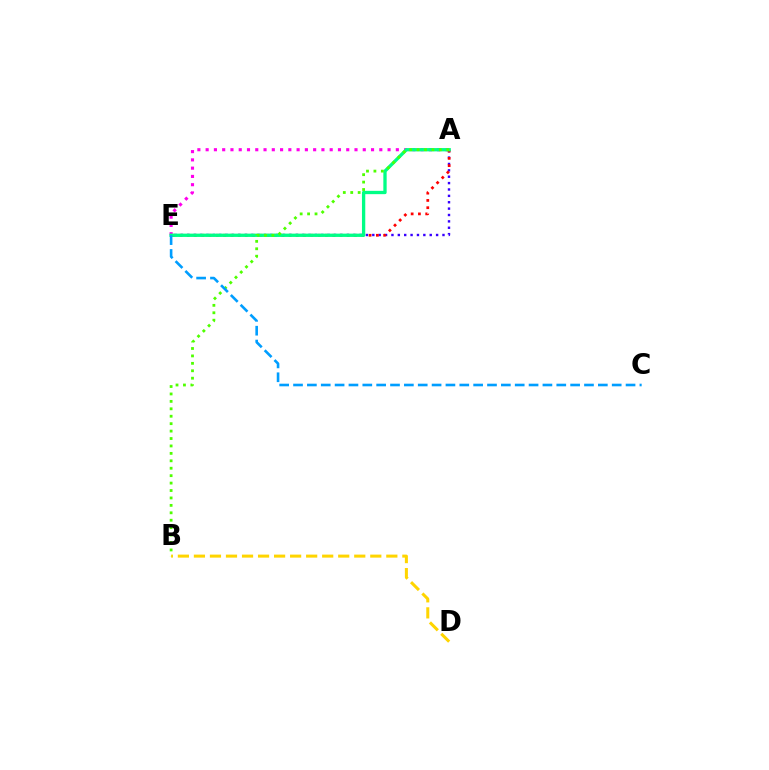{('A', 'E'): [{'color': '#3700ff', 'line_style': 'dotted', 'thickness': 1.73}, {'color': '#ff00ed', 'line_style': 'dotted', 'thickness': 2.25}, {'color': '#ff0000', 'line_style': 'dotted', 'thickness': 1.98}, {'color': '#00ff86', 'line_style': 'solid', 'thickness': 2.38}], ('B', 'D'): [{'color': '#ffd500', 'line_style': 'dashed', 'thickness': 2.18}], ('A', 'B'): [{'color': '#4fff00', 'line_style': 'dotted', 'thickness': 2.02}], ('C', 'E'): [{'color': '#009eff', 'line_style': 'dashed', 'thickness': 1.88}]}